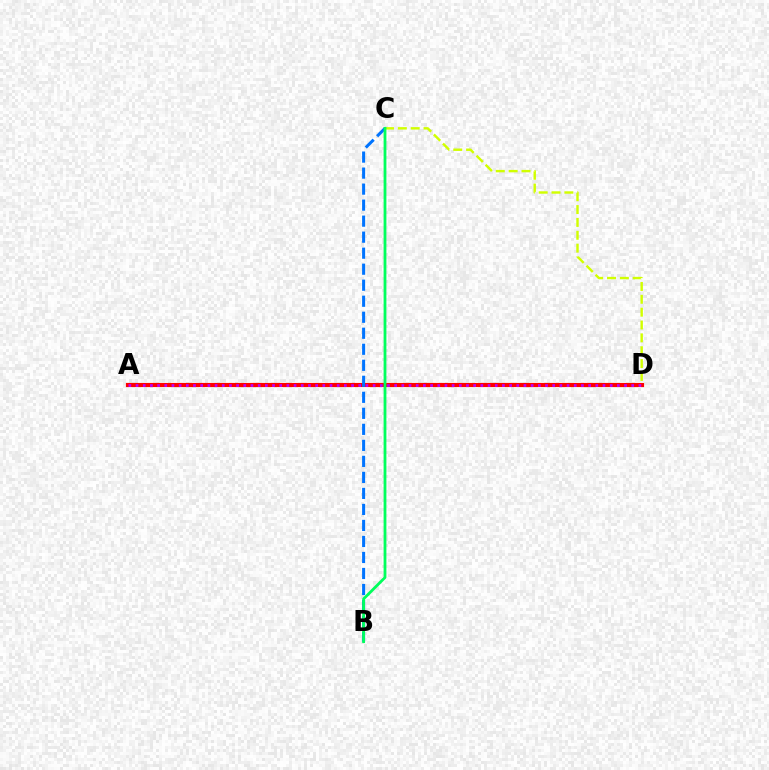{('C', 'D'): [{'color': '#d1ff00', 'line_style': 'dashed', 'thickness': 1.75}], ('A', 'D'): [{'color': '#ff0000', 'line_style': 'solid', 'thickness': 2.98}, {'color': '#b900ff', 'line_style': 'dotted', 'thickness': 1.95}], ('B', 'C'): [{'color': '#0074ff', 'line_style': 'dashed', 'thickness': 2.18}, {'color': '#00ff5c', 'line_style': 'solid', 'thickness': 2.01}]}